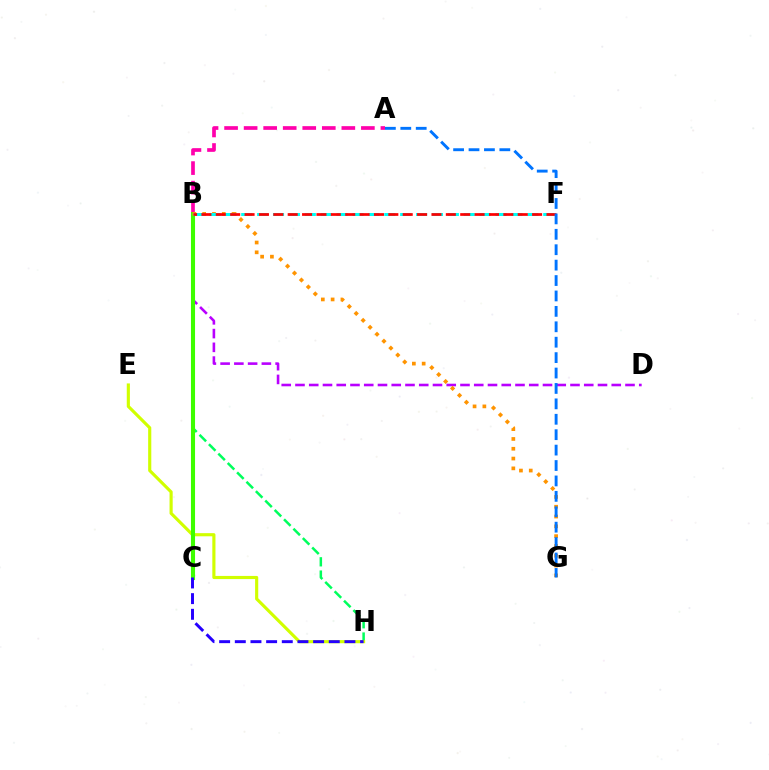{('B', 'H'): [{'color': '#00ff5c', 'line_style': 'dashed', 'thickness': 1.8}], ('A', 'B'): [{'color': '#ff00ac', 'line_style': 'dashed', 'thickness': 2.65}], ('E', 'H'): [{'color': '#d1ff00', 'line_style': 'solid', 'thickness': 2.26}], ('B', 'D'): [{'color': '#b900ff', 'line_style': 'dashed', 'thickness': 1.87}], ('B', 'C'): [{'color': '#3dff00', 'line_style': 'solid', 'thickness': 2.94}], ('B', 'G'): [{'color': '#ff9400', 'line_style': 'dotted', 'thickness': 2.66}], ('B', 'F'): [{'color': '#00fff6', 'line_style': 'dashed', 'thickness': 2.16}, {'color': '#ff0000', 'line_style': 'dashed', 'thickness': 1.95}], ('C', 'H'): [{'color': '#2500ff', 'line_style': 'dashed', 'thickness': 2.13}], ('A', 'G'): [{'color': '#0074ff', 'line_style': 'dashed', 'thickness': 2.09}]}